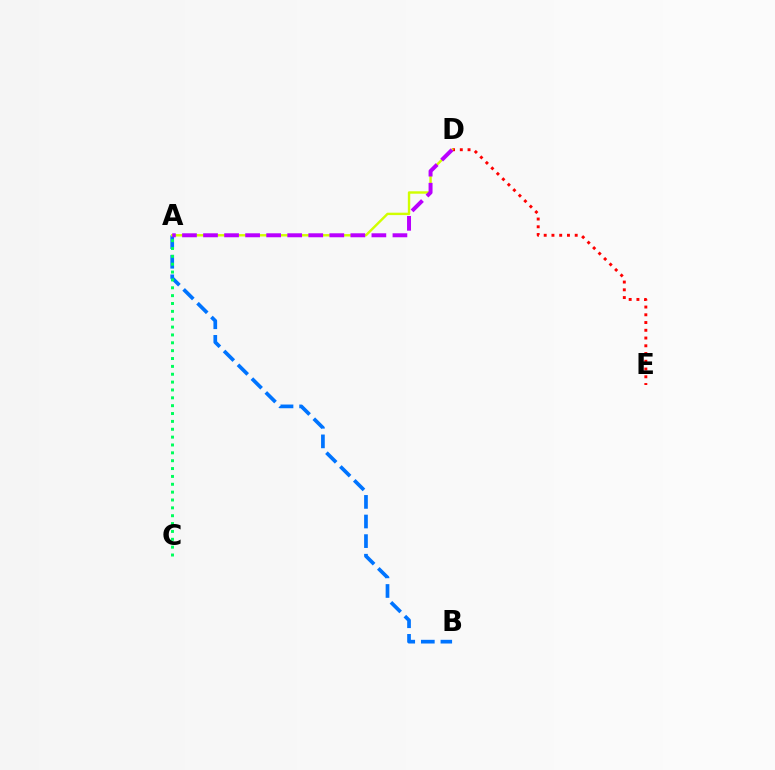{('D', 'E'): [{'color': '#ff0000', 'line_style': 'dotted', 'thickness': 2.11}], ('A', 'B'): [{'color': '#0074ff', 'line_style': 'dashed', 'thickness': 2.66}], ('A', 'D'): [{'color': '#d1ff00', 'line_style': 'solid', 'thickness': 1.74}, {'color': '#b900ff', 'line_style': 'dashed', 'thickness': 2.86}], ('A', 'C'): [{'color': '#00ff5c', 'line_style': 'dotted', 'thickness': 2.14}]}